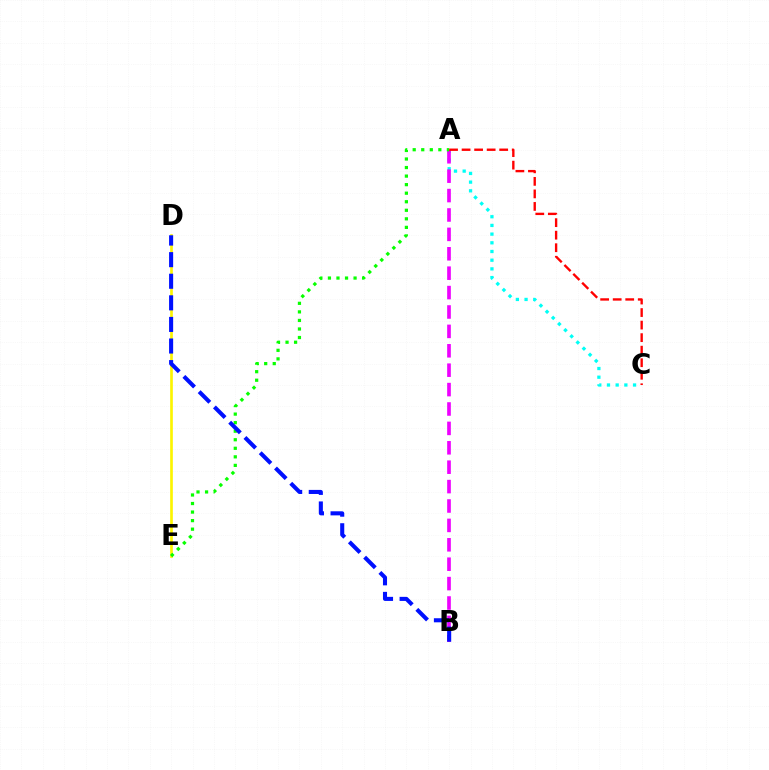{('D', 'E'): [{'color': '#fcf500', 'line_style': 'solid', 'thickness': 1.92}], ('A', 'C'): [{'color': '#00fff6', 'line_style': 'dotted', 'thickness': 2.36}, {'color': '#ff0000', 'line_style': 'dashed', 'thickness': 1.7}], ('A', 'B'): [{'color': '#ee00ff', 'line_style': 'dashed', 'thickness': 2.64}], ('A', 'E'): [{'color': '#08ff00', 'line_style': 'dotted', 'thickness': 2.32}], ('B', 'D'): [{'color': '#0010ff', 'line_style': 'dashed', 'thickness': 2.93}]}